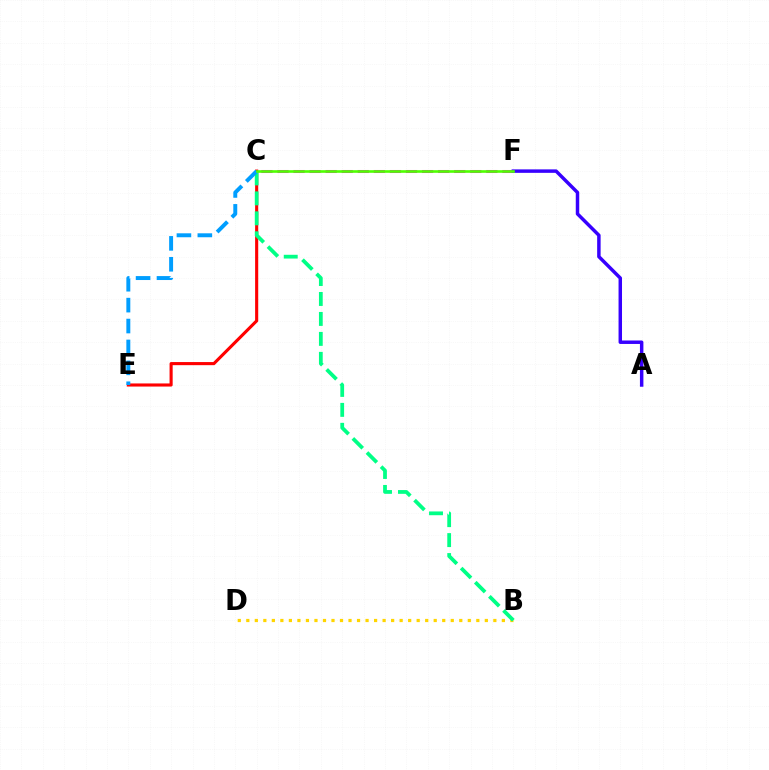{('C', 'E'): [{'color': '#ff0000', 'line_style': 'solid', 'thickness': 2.24}, {'color': '#009eff', 'line_style': 'dashed', 'thickness': 2.84}], ('C', 'F'): [{'color': '#ff00ed', 'line_style': 'dashed', 'thickness': 2.18}, {'color': '#4fff00', 'line_style': 'solid', 'thickness': 1.89}], ('B', 'D'): [{'color': '#ffd500', 'line_style': 'dotted', 'thickness': 2.31}], ('B', 'C'): [{'color': '#00ff86', 'line_style': 'dashed', 'thickness': 2.71}], ('A', 'F'): [{'color': '#3700ff', 'line_style': 'solid', 'thickness': 2.5}]}